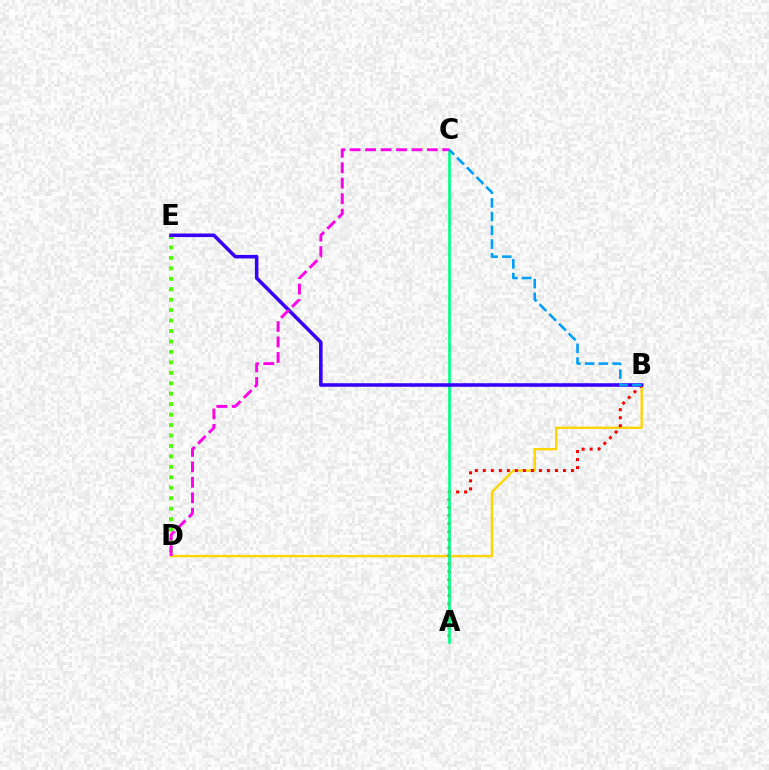{('B', 'D'): [{'color': '#ffd500', 'line_style': 'solid', 'thickness': 1.7}], ('D', 'E'): [{'color': '#4fff00', 'line_style': 'dotted', 'thickness': 2.84}], ('A', 'B'): [{'color': '#ff0000', 'line_style': 'dotted', 'thickness': 2.18}], ('A', 'C'): [{'color': '#00ff86', 'line_style': 'solid', 'thickness': 1.93}], ('B', 'E'): [{'color': '#3700ff', 'line_style': 'solid', 'thickness': 2.56}], ('C', 'D'): [{'color': '#ff00ed', 'line_style': 'dashed', 'thickness': 2.1}], ('B', 'C'): [{'color': '#009eff', 'line_style': 'dashed', 'thickness': 1.86}]}